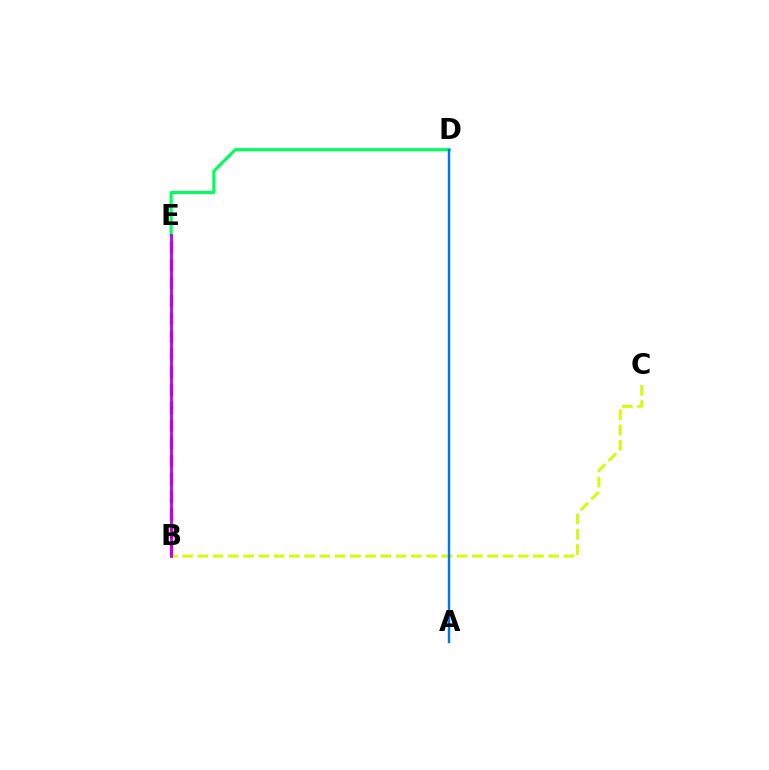{('B', 'E'): [{'color': '#ff0000', 'line_style': 'dashed', 'thickness': 2.42}, {'color': '#b900ff', 'line_style': 'solid', 'thickness': 2.02}], ('D', 'E'): [{'color': '#00ff5c', 'line_style': 'solid', 'thickness': 2.28}], ('B', 'C'): [{'color': '#d1ff00', 'line_style': 'dashed', 'thickness': 2.07}], ('A', 'D'): [{'color': '#0074ff', 'line_style': 'solid', 'thickness': 1.75}]}